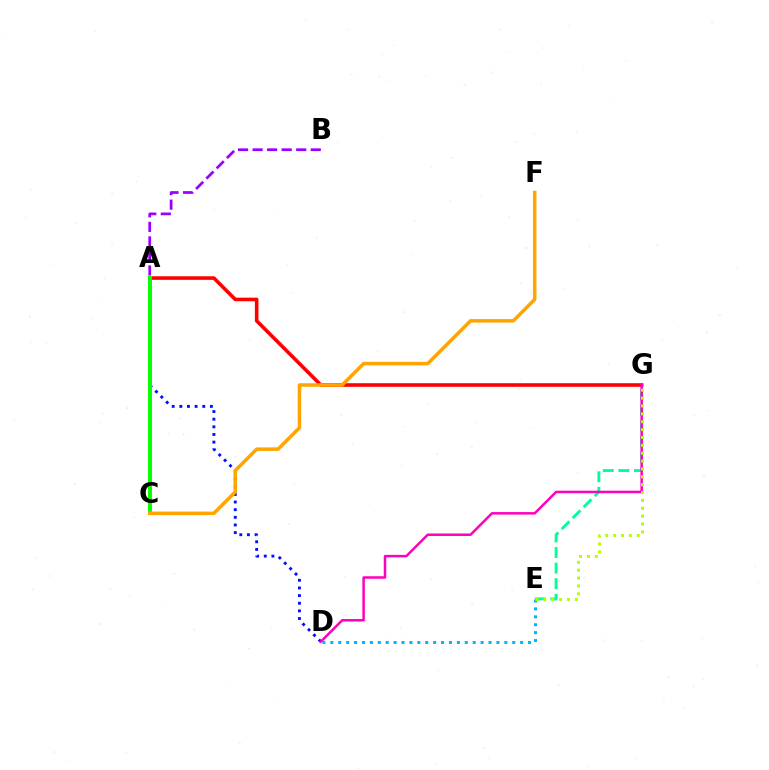{('A', 'D'): [{'color': '#0010ff', 'line_style': 'dotted', 'thickness': 2.08}], ('A', 'G'): [{'color': '#ff0000', 'line_style': 'solid', 'thickness': 2.58}], ('D', 'E'): [{'color': '#00b5ff', 'line_style': 'dotted', 'thickness': 2.15}], ('E', 'G'): [{'color': '#00ff9d', 'line_style': 'dashed', 'thickness': 2.12}, {'color': '#b3ff00', 'line_style': 'dotted', 'thickness': 2.14}], ('A', 'C'): [{'color': '#08ff00', 'line_style': 'solid', 'thickness': 2.85}], ('A', 'B'): [{'color': '#9b00ff', 'line_style': 'dashed', 'thickness': 1.98}], ('C', 'F'): [{'color': '#ffa500', 'line_style': 'solid', 'thickness': 2.53}], ('D', 'G'): [{'color': '#ff00bd', 'line_style': 'solid', 'thickness': 1.8}]}